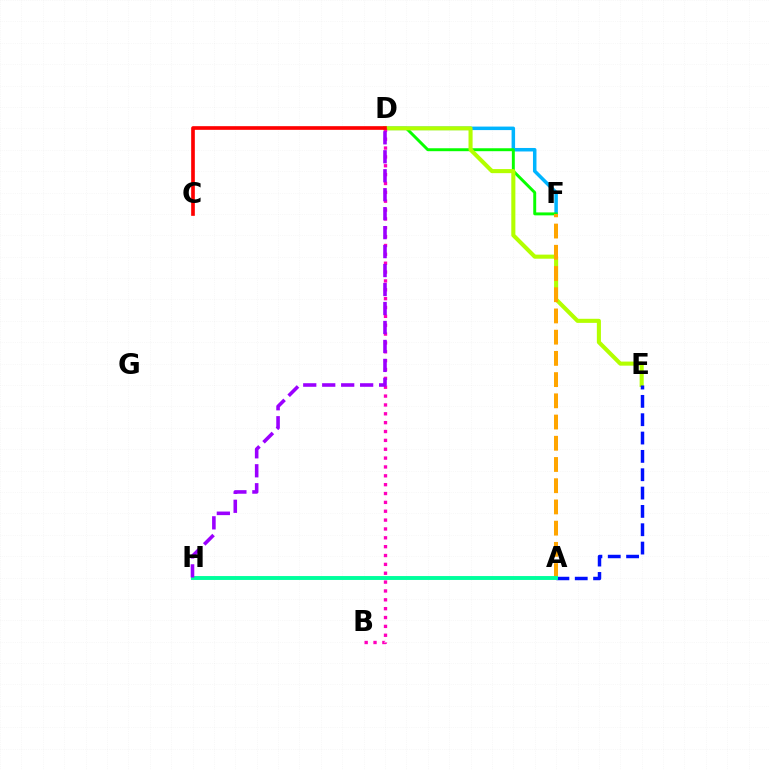{('D', 'F'): [{'color': '#00b5ff', 'line_style': 'solid', 'thickness': 2.52}, {'color': '#08ff00', 'line_style': 'solid', 'thickness': 2.12}], ('D', 'E'): [{'color': '#b3ff00', 'line_style': 'solid', 'thickness': 2.94}], ('A', 'E'): [{'color': '#0010ff', 'line_style': 'dashed', 'thickness': 2.49}], ('B', 'D'): [{'color': '#ff00bd', 'line_style': 'dotted', 'thickness': 2.41}], ('A', 'F'): [{'color': '#ffa500', 'line_style': 'dashed', 'thickness': 2.88}], ('C', 'D'): [{'color': '#ff0000', 'line_style': 'solid', 'thickness': 2.64}], ('A', 'H'): [{'color': '#00ff9d', 'line_style': 'solid', 'thickness': 2.81}], ('D', 'H'): [{'color': '#9b00ff', 'line_style': 'dashed', 'thickness': 2.58}]}